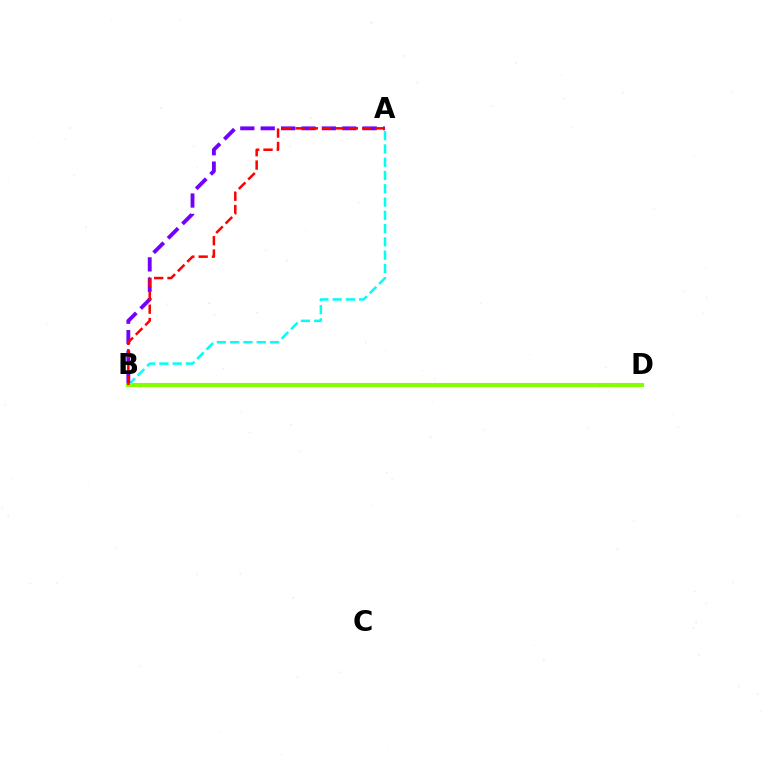{('A', 'B'): [{'color': '#00fff6', 'line_style': 'dashed', 'thickness': 1.8}, {'color': '#7200ff', 'line_style': 'dashed', 'thickness': 2.77}, {'color': '#ff0000', 'line_style': 'dashed', 'thickness': 1.81}], ('B', 'D'): [{'color': '#84ff00', 'line_style': 'solid', 'thickness': 2.93}]}